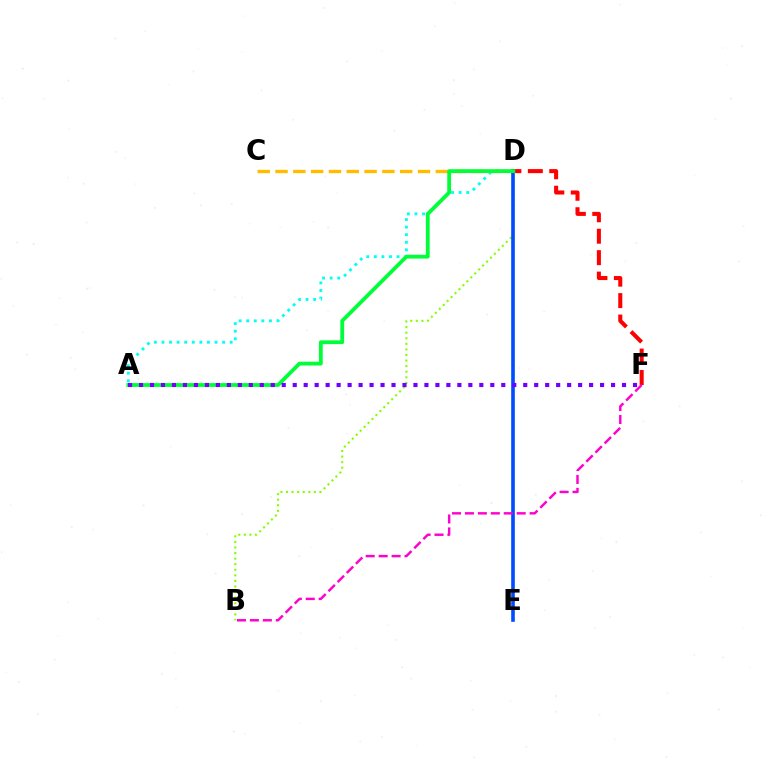{('A', 'D'): [{'color': '#00fff6', 'line_style': 'dotted', 'thickness': 2.06}, {'color': '#00ff39', 'line_style': 'solid', 'thickness': 2.74}], ('D', 'F'): [{'color': '#ff0000', 'line_style': 'dashed', 'thickness': 2.91}], ('C', 'D'): [{'color': '#ffbd00', 'line_style': 'dashed', 'thickness': 2.42}], ('B', 'D'): [{'color': '#84ff00', 'line_style': 'dotted', 'thickness': 1.51}], ('D', 'E'): [{'color': '#004bff', 'line_style': 'solid', 'thickness': 2.61}], ('B', 'F'): [{'color': '#ff00cf', 'line_style': 'dashed', 'thickness': 1.76}], ('A', 'F'): [{'color': '#7200ff', 'line_style': 'dotted', 'thickness': 2.98}]}